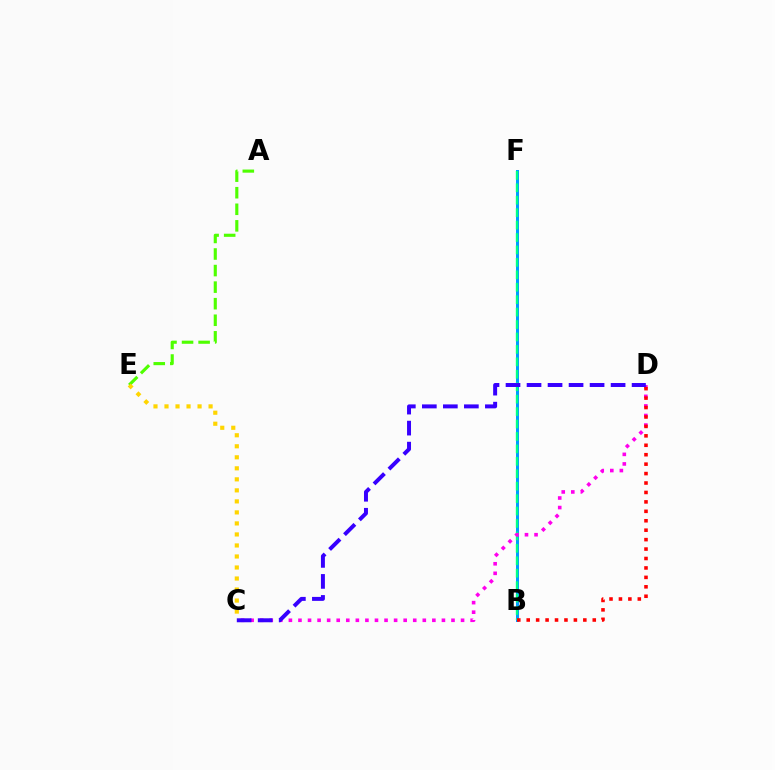{('B', 'F'): [{'color': '#009eff', 'line_style': 'solid', 'thickness': 2.15}, {'color': '#00ff86', 'line_style': 'dashed', 'thickness': 1.69}], ('C', 'D'): [{'color': '#ff00ed', 'line_style': 'dotted', 'thickness': 2.6}, {'color': '#3700ff', 'line_style': 'dashed', 'thickness': 2.85}], ('A', 'E'): [{'color': '#4fff00', 'line_style': 'dashed', 'thickness': 2.25}], ('B', 'D'): [{'color': '#ff0000', 'line_style': 'dotted', 'thickness': 2.56}], ('C', 'E'): [{'color': '#ffd500', 'line_style': 'dotted', 'thickness': 2.99}]}